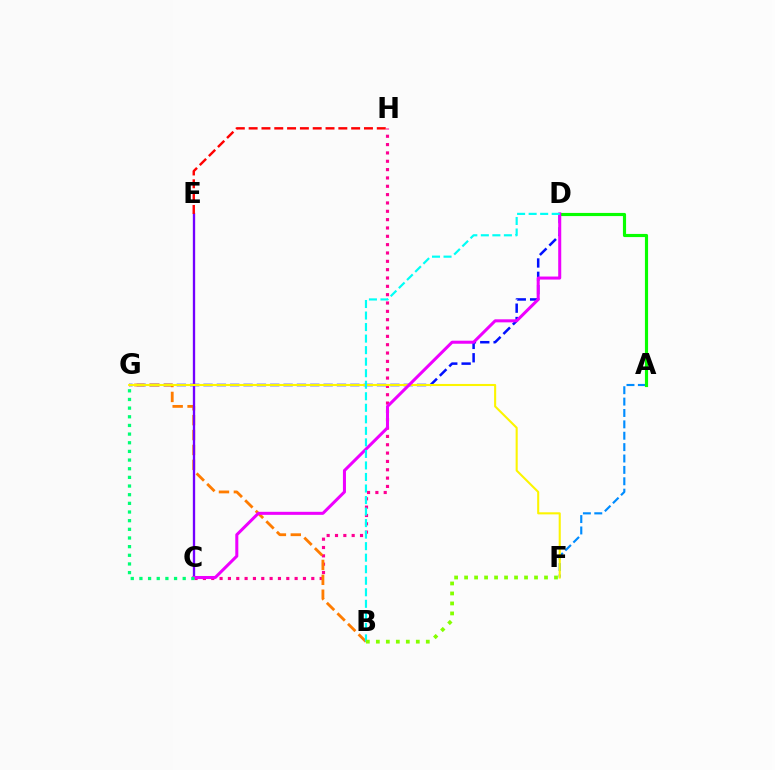{('A', 'F'): [{'color': '#008cff', 'line_style': 'dashed', 'thickness': 1.55}], ('D', 'G'): [{'color': '#0010ff', 'line_style': 'dashed', 'thickness': 1.81}], ('C', 'H'): [{'color': '#ff0094', 'line_style': 'dotted', 'thickness': 2.27}], ('B', 'G'): [{'color': '#ff7c00', 'line_style': 'dashed', 'thickness': 2.03}], ('A', 'D'): [{'color': '#08ff00', 'line_style': 'solid', 'thickness': 2.27}], ('C', 'E'): [{'color': '#7200ff', 'line_style': 'solid', 'thickness': 1.68}], ('E', 'H'): [{'color': '#ff0000', 'line_style': 'dashed', 'thickness': 1.74}], ('F', 'G'): [{'color': '#fcf500', 'line_style': 'solid', 'thickness': 1.51}], ('C', 'D'): [{'color': '#ee00ff', 'line_style': 'solid', 'thickness': 2.18}], ('B', 'D'): [{'color': '#00fff6', 'line_style': 'dashed', 'thickness': 1.57}], ('C', 'G'): [{'color': '#00ff74', 'line_style': 'dotted', 'thickness': 2.35}], ('B', 'F'): [{'color': '#84ff00', 'line_style': 'dotted', 'thickness': 2.71}]}